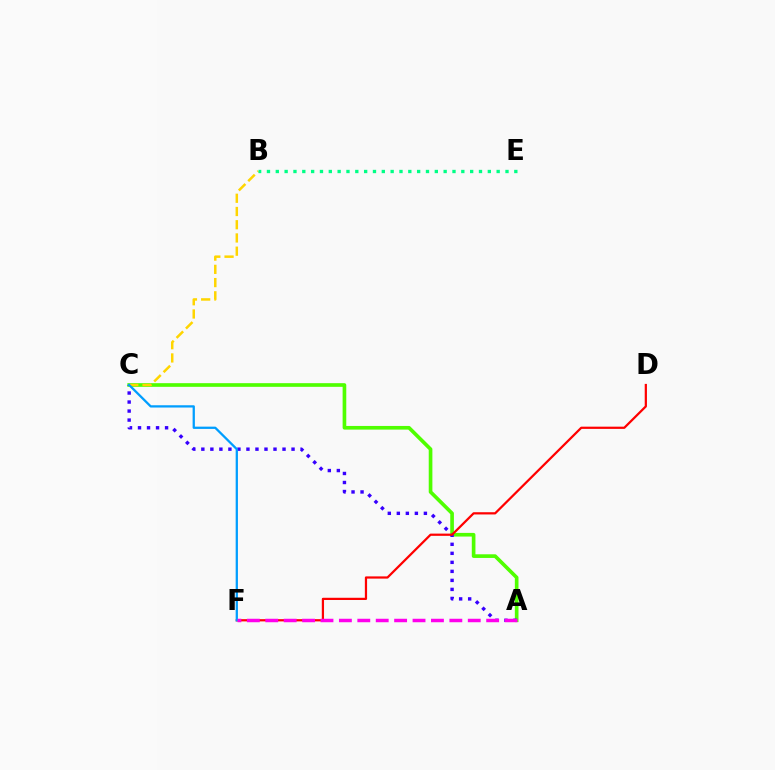{('A', 'C'): [{'color': '#4fff00', 'line_style': 'solid', 'thickness': 2.63}, {'color': '#3700ff', 'line_style': 'dotted', 'thickness': 2.45}], ('D', 'F'): [{'color': '#ff0000', 'line_style': 'solid', 'thickness': 1.61}], ('B', 'C'): [{'color': '#ffd500', 'line_style': 'dashed', 'thickness': 1.8}], ('C', 'F'): [{'color': '#009eff', 'line_style': 'solid', 'thickness': 1.64}], ('A', 'F'): [{'color': '#ff00ed', 'line_style': 'dashed', 'thickness': 2.5}], ('B', 'E'): [{'color': '#00ff86', 'line_style': 'dotted', 'thickness': 2.4}]}